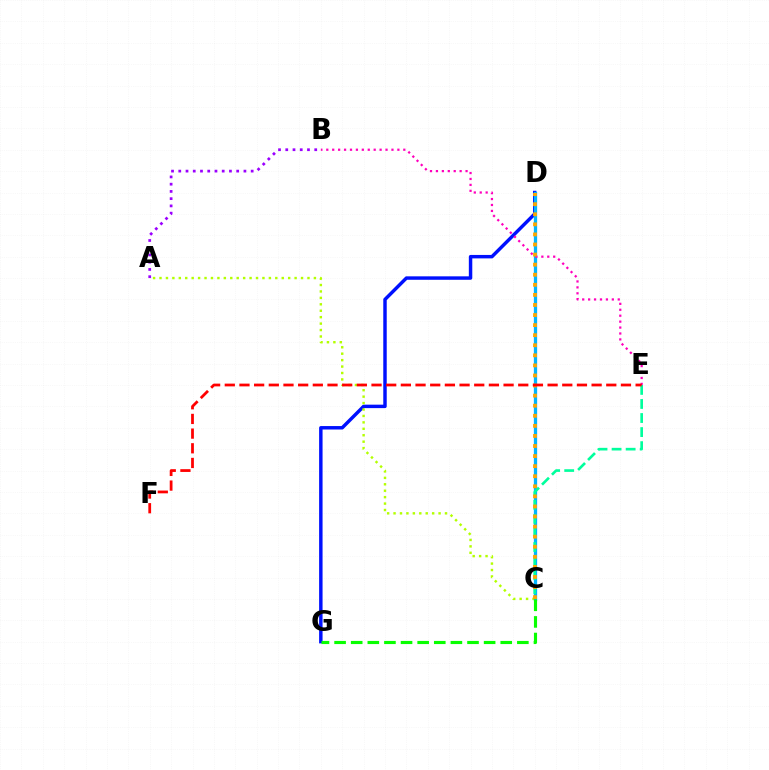{('A', 'B'): [{'color': '#9b00ff', 'line_style': 'dotted', 'thickness': 1.97}], ('D', 'G'): [{'color': '#0010ff', 'line_style': 'solid', 'thickness': 2.48}], ('A', 'C'): [{'color': '#b3ff00', 'line_style': 'dotted', 'thickness': 1.75}], ('C', 'D'): [{'color': '#00b5ff', 'line_style': 'solid', 'thickness': 2.37}, {'color': '#ffa500', 'line_style': 'dotted', 'thickness': 2.74}], ('C', 'E'): [{'color': '#00ff9d', 'line_style': 'dashed', 'thickness': 1.91}], ('B', 'E'): [{'color': '#ff00bd', 'line_style': 'dotted', 'thickness': 1.61}], ('C', 'G'): [{'color': '#08ff00', 'line_style': 'dashed', 'thickness': 2.26}], ('E', 'F'): [{'color': '#ff0000', 'line_style': 'dashed', 'thickness': 1.99}]}